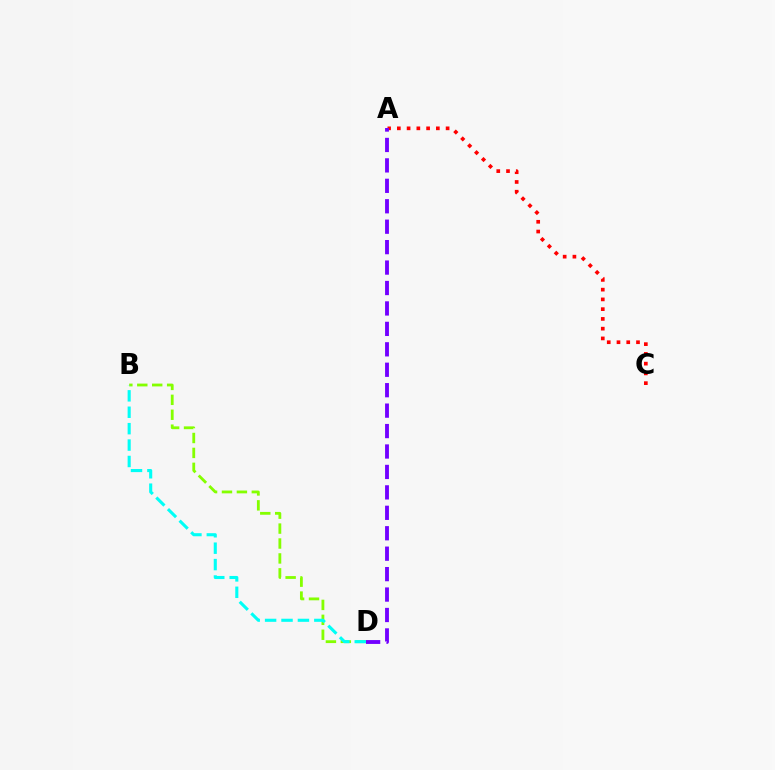{('B', 'D'): [{'color': '#84ff00', 'line_style': 'dashed', 'thickness': 2.03}, {'color': '#00fff6', 'line_style': 'dashed', 'thickness': 2.23}], ('A', 'C'): [{'color': '#ff0000', 'line_style': 'dotted', 'thickness': 2.65}], ('A', 'D'): [{'color': '#7200ff', 'line_style': 'dashed', 'thickness': 2.78}]}